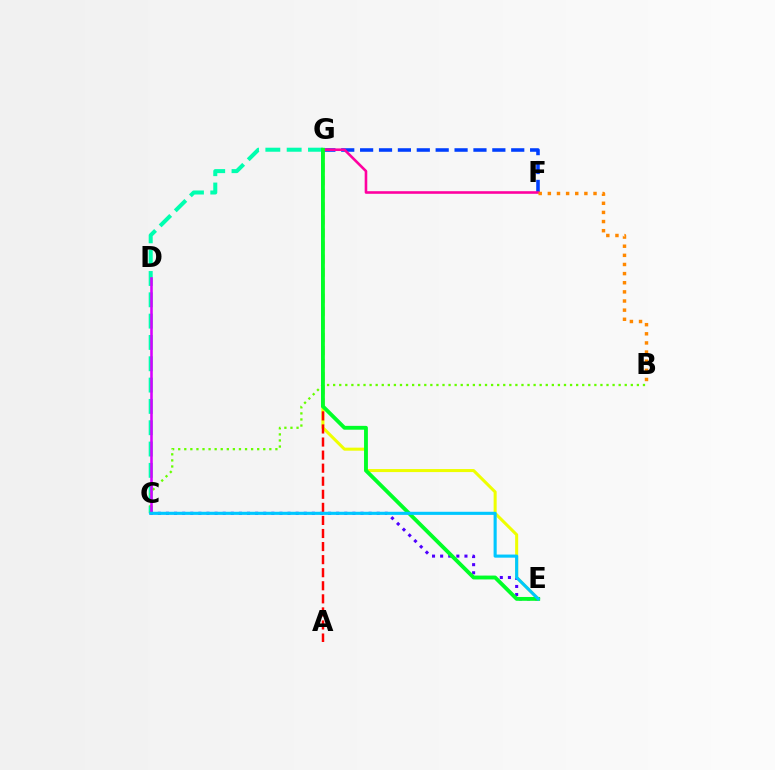{('E', 'G'): [{'color': '#eeff00', 'line_style': 'solid', 'thickness': 2.19}, {'color': '#00ff27', 'line_style': 'solid', 'thickness': 2.77}], ('F', 'G'): [{'color': '#003fff', 'line_style': 'dashed', 'thickness': 2.57}, {'color': '#ff00a0', 'line_style': 'solid', 'thickness': 1.87}], ('C', 'G'): [{'color': '#00ffaf', 'line_style': 'dashed', 'thickness': 2.9}], ('C', 'E'): [{'color': '#4f00ff', 'line_style': 'dotted', 'thickness': 2.2}, {'color': '#00c7ff', 'line_style': 'solid', 'thickness': 2.24}], ('B', 'C'): [{'color': '#66ff00', 'line_style': 'dotted', 'thickness': 1.65}], ('A', 'G'): [{'color': '#ff0000', 'line_style': 'dashed', 'thickness': 1.78}], ('C', 'D'): [{'color': '#d600ff', 'line_style': 'solid', 'thickness': 1.85}], ('B', 'F'): [{'color': '#ff8800', 'line_style': 'dotted', 'thickness': 2.48}]}